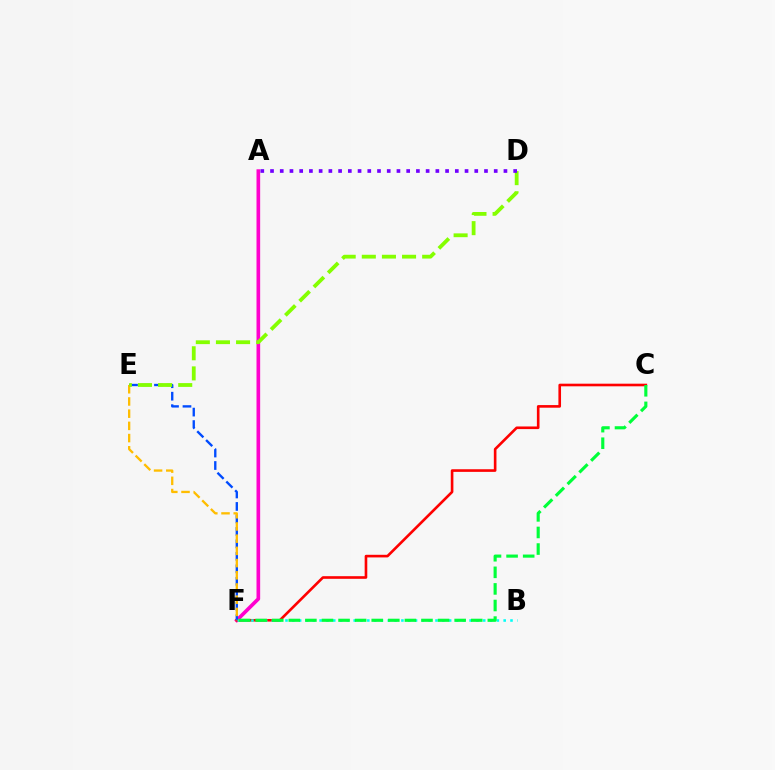{('A', 'F'): [{'color': '#ff00cf', 'line_style': 'solid', 'thickness': 2.63}], ('C', 'F'): [{'color': '#ff0000', 'line_style': 'solid', 'thickness': 1.89}, {'color': '#00ff39', 'line_style': 'dashed', 'thickness': 2.25}], ('B', 'F'): [{'color': '#00fff6', 'line_style': 'dotted', 'thickness': 1.85}], ('E', 'F'): [{'color': '#004bff', 'line_style': 'dashed', 'thickness': 1.69}, {'color': '#ffbd00', 'line_style': 'dashed', 'thickness': 1.66}], ('D', 'E'): [{'color': '#84ff00', 'line_style': 'dashed', 'thickness': 2.73}], ('A', 'D'): [{'color': '#7200ff', 'line_style': 'dotted', 'thickness': 2.64}]}